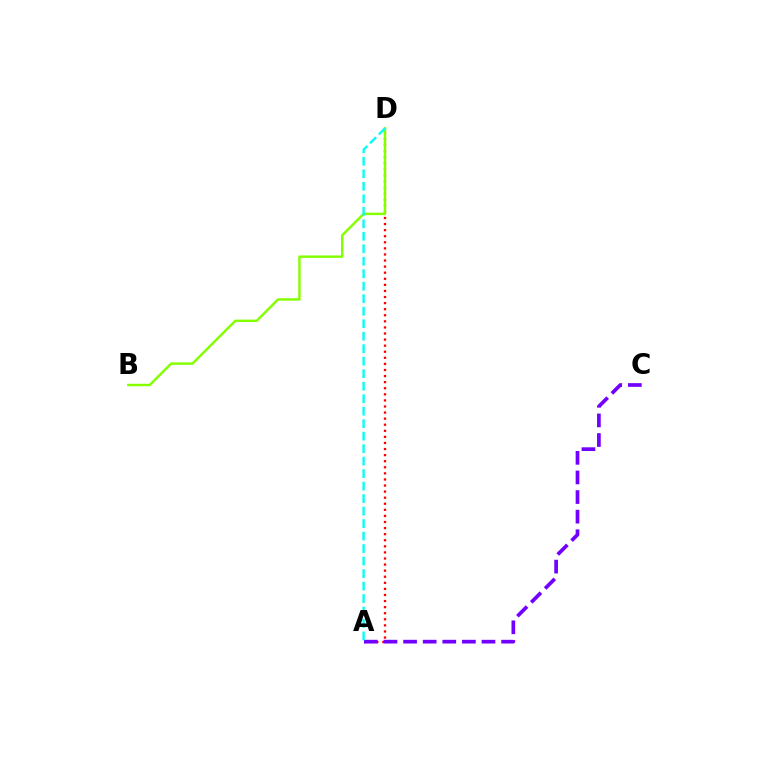{('A', 'D'): [{'color': '#ff0000', 'line_style': 'dotted', 'thickness': 1.65}, {'color': '#00fff6', 'line_style': 'dashed', 'thickness': 1.7}], ('A', 'C'): [{'color': '#7200ff', 'line_style': 'dashed', 'thickness': 2.66}], ('B', 'D'): [{'color': '#84ff00', 'line_style': 'solid', 'thickness': 1.76}]}